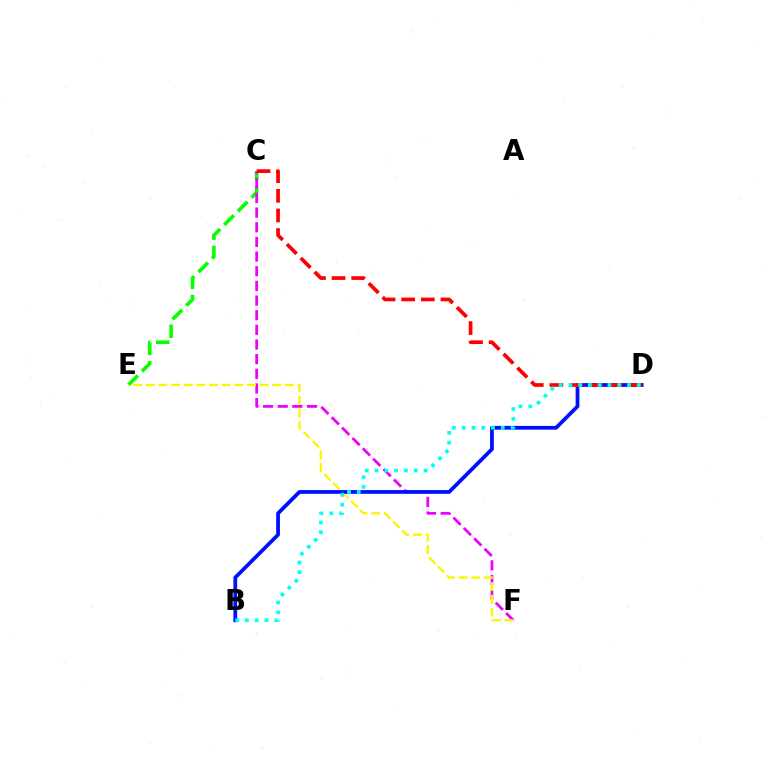{('C', 'E'): [{'color': '#08ff00', 'line_style': 'dashed', 'thickness': 2.62}], ('C', 'F'): [{'color': '#ee00ff', 'line_style': 'dashed', 'thickness': 1.99}], ('E', 'F'): [{'color': '#fcf500', 'line_style': 'dashed', 'thickness': 1.72}], ('B', 'D'): [{'color': '#0010ff', 'line_style': 'solid', 'thickness': 2.71}, {'color': '#00fff6', 'line_style': 'dotted', 'thickness': 2.66}], ('C', 'D'): [{'color': '#ff0000', 'line_style': 'dashed', 'thickness': 2.67}]}